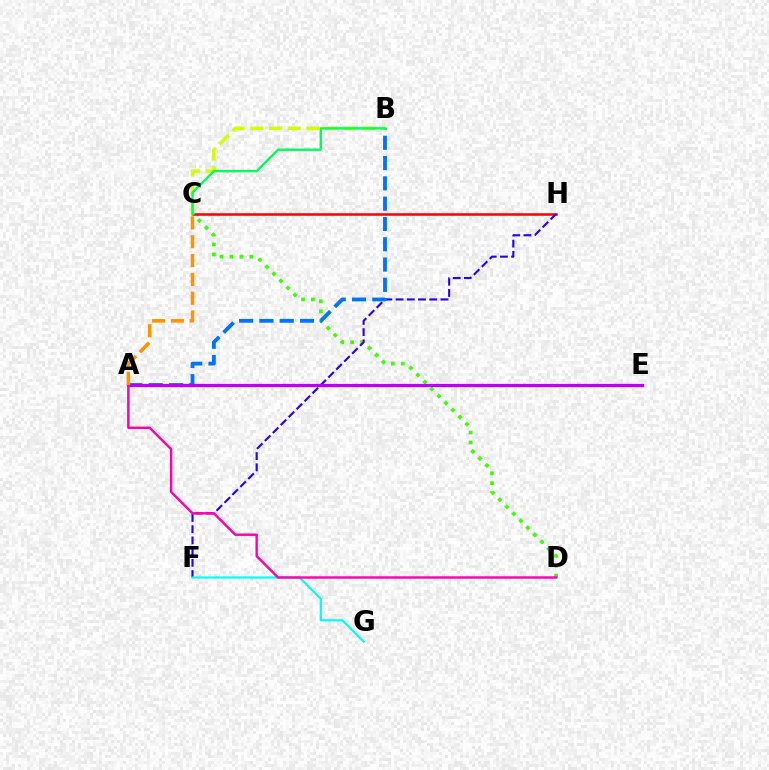{('C', 'H'): [{'color': '#ff0000', 'line_style': 'solid', 'thickness': 1.83}], ('C', 'D'): [{'color': '#3dff00', 'line_style': 'dotted', 'thickness': 2.69}], ('F', 'H'): [{'color': '#2500ff', 'line_style': 'dashed', 'thickness': 1.52}], ('A', 'B'): [{'color': '#0074ff', 'line_style': 'dashed', 'thickness': 2.76}], ('F', 'G'): [{'color': '#00fff6', 'line_style': 'solid', 'thickness': 1.56}], ('B', 'C'): [{'color': '#d1ff00', 'line_style': 'dashed', 'thickness': 2.54}, {'color': '#00ff5c', 'line_style': 'solid', 'thickness': 1.71}], ('A', 'E'): [{'color': '#b900ff', 'line_style': 'solid', 'thickness': 2.31}], ('A', 'D'): [{'color': '#ff00ac', 'line_style': 'solid', 'thickness': 1.74}], ('A', 'C'): [{'color': '#ff9400', 'line_style': 'dashed', 'thickness': 2.56}]}